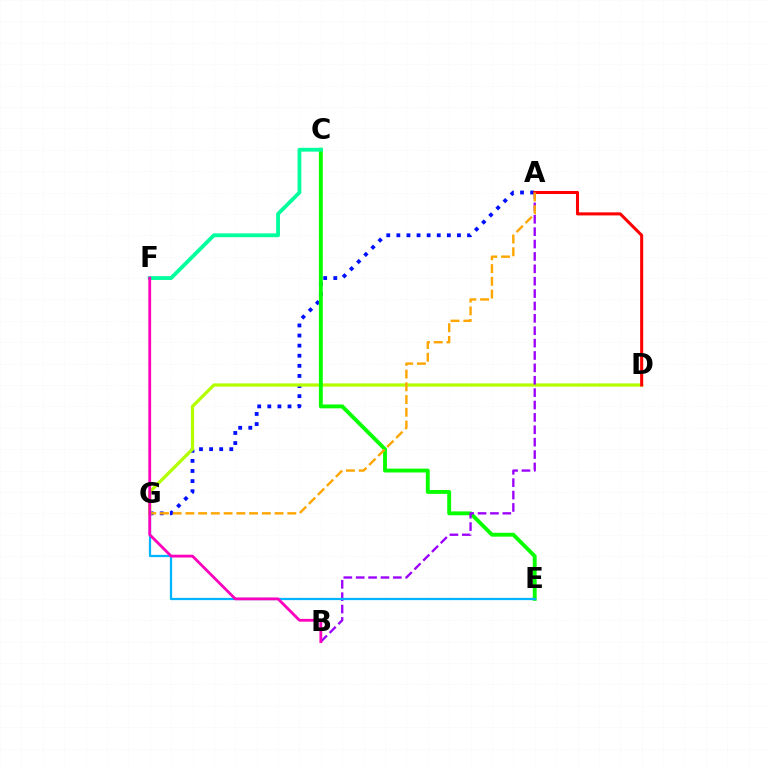{('A', 'G'): [{'color': '#0010ff', 'line_style': 'dotted', 'thickness': 2.74}, {'color': '#ffa500', 'line_style': 'dashed', 'thickness': 1.73}], ('D', 'G'): [{'color': '#b3ff00', 'line_style': 'solid', 'thickness': 2.32}], ('A', 'D'): [{'color': '#ff0000', 'line_style': 'solid', 'thickness': 2.2}], ('C', 'E'): [{'color': '#08ff00', 'line_style': 'solid', 'thickness': 2.79}], ('A', 'B'): [{'color': '#9b00ff', 'line_style': 'dashed', 'thickness': 1.68}], ('C', 'F'): [{'color': '#00ff9d', 'line_style': 'solid', 'thickness': 2.74}], ('E', 'G'): [{'color': '#00b5ff', 'line_style': 'solid', 'thickness': 1.63}], ('B', 'F'): [{'color': '#ff00bd', 'line_style': 'solid', 'thickness': 2.02}]}